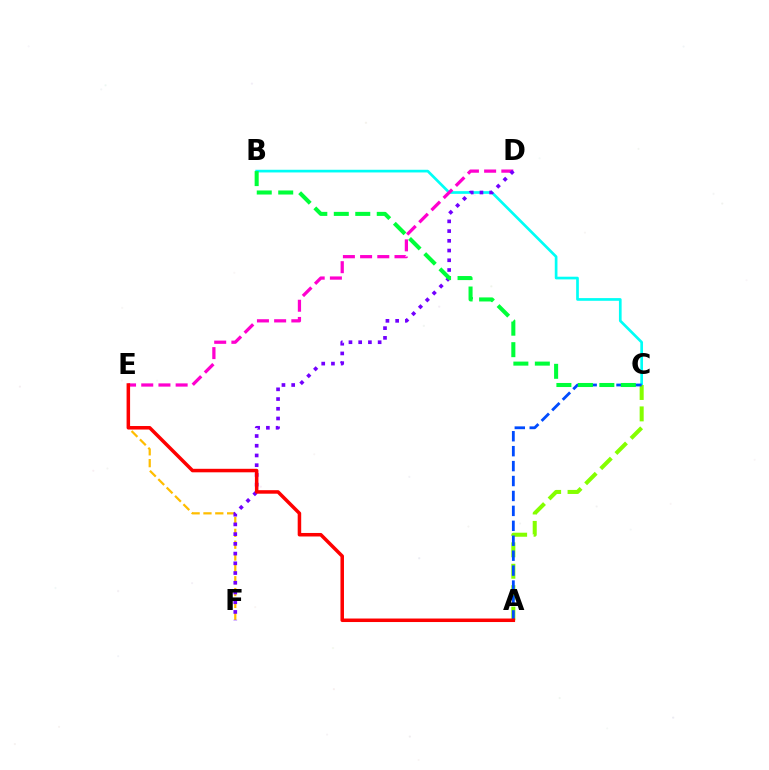{('B', 'C'): [{'color': '#00fff6', 'line_style': 'solid', 'thickness': 1.93}, {'color': '#00ff39', 'line_style': 'dashed', 'thickness': 2.92}], ('A', 'C'): [{'color': '#84ff00', 'line_style': 'dashed', 'thickness': 2.91}, {'color': '#004bff', 'line_style': 'dashed', 'thickness': 2.03}], ('D', 'E'): [{'color': '#ff00cf', 'line_style': 'dashed', 'thickness': 2.34}], ('E', 'F'): [{'color': '#ffbd00', 'line_style': 'dashed', 'thickness': 1.61}], ('D', 'F'): [{'color': '#7200ff', 'line_style': 'dotted', 'thickness': 2.64}], ('A', 'E'): [{'color': '#ff0000', 'line_style': 'solid', 'thickness': 2.53}]}